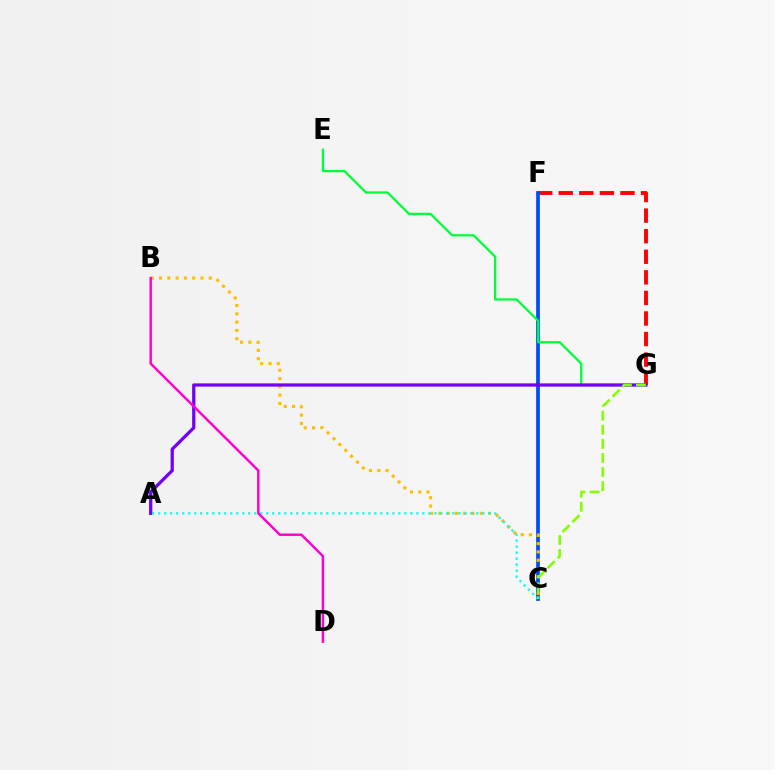{('F', 'G'): [{'color': '#ff0000', 'line_style': 'dashed', 'thickness': 2.79}], ('C', 'F'): [{'color': '#004bff', 'line_style': 'solid', 'thickness': 2.68}], ('B', 'C'): [{'color': '#ffbd00', 'line_style': 'dotted', 'thickness': 2.25}], ('E', 'G'): [{'color': '#00ff39', 'line_style': 'solid', 'thickness': 1.65}], ('A', 'G'): [{'color': '#7200ff', 'line_style': 'solid', 'thickness': 2.33}], ('C', 'G'): [{'color': '#84ff00', 'line_style': 'dashed', 'thickness': 1.91}], ('A', 'C'): [{'color': '#00fff6', 'line_style': 'dotted', 'thickness': 1.63}], ('B', 'D'): [{'color': '#ff00cf', 'line_style': 'solid', 'thickness': 1.76}]}